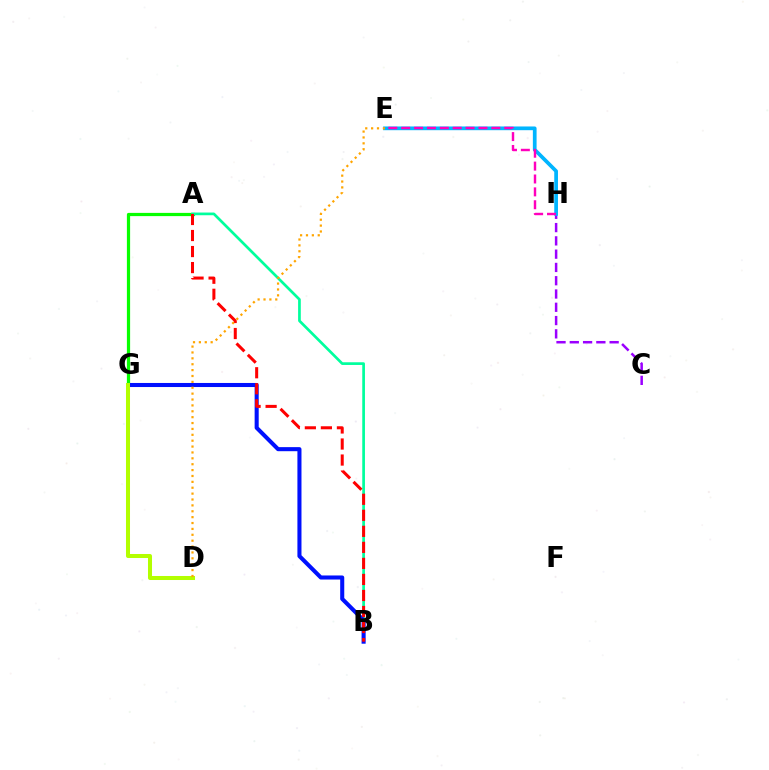{('C', 'H'): [{'color': '#9b00ff', 'line_style': 'dashed', 'thickness': 1.8}], ('A', 'G'): [{'color': '#08ff00', 'line_style': 'solid', 'thickness': 2.32}], ('A', 'B'): [{'color': '#00ff9d', 'line_style': 'solid', 'thickness': 1.94}, {'color': '#ff0000', 'line_style': 'dashed', 'thickness': 2.18}], ('B', 'G'): [{'color': '#0010ff', 'line_style': 'solid', 'thickness': 2.93}], ('E', 'H'): [{'color': '#00b5ff', 'line_style': 'solid', 'thickness': 2.68}, {'color': '#ff00bd', 'line_style': 'dashed', 'thickness': 1.75}], ('D', 'G'): [{'color': '#b3ff00', 'line_style': 'solid', 'thickness': 2.9}], ('D', 'E'): [{'color': '#ffa500', 'line_style': 'dotted', 'thickness': 1.6}]}